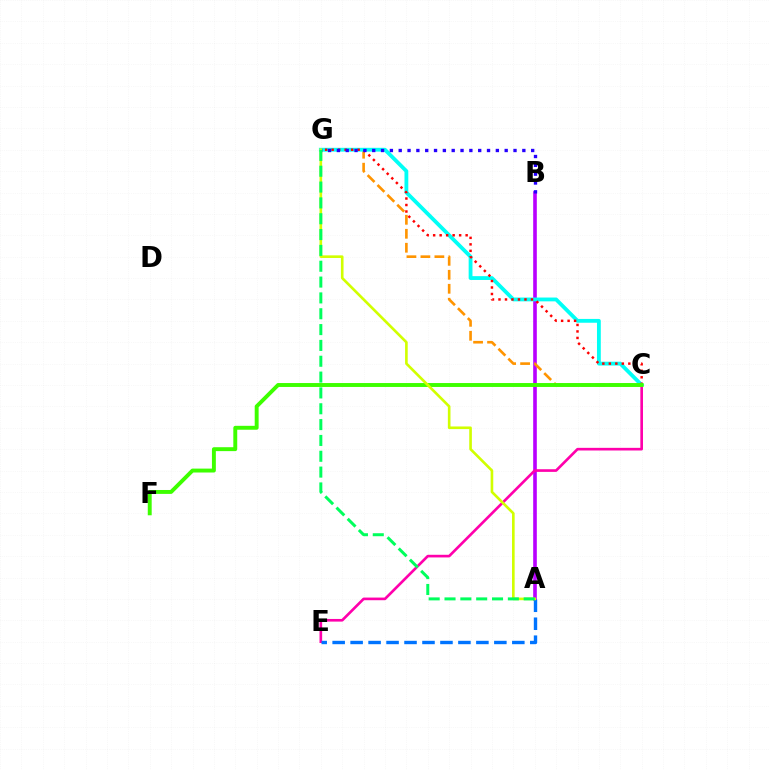{('A', 'B'): [{'color': '#b900ff', 'line_style': 'solid', 'thickness': 2.61}], ('C', 'G'): [{'color': '#ff9400', 'line_style': 'dashed', 'thickness': 1.9}, {'color': '#00fff6', 'line_style': 'solid', 'thickness': 2.75}, {'color': '#ff0000', 'line_style': 'dotted', 'thickness': 1.77}], ('C', 'E'): [{'color': '#ff00ac', 'line_style': 'solid', 'thickness': 1.91}], ('C', 'F'): [{'color': '#3dff00', 'line_style': 'solid', 'thickness': 2.82}], ('A', 'E'): [{'color': '#0074ff', 'line_style': 'dashed', 'thickness': 2.44}], ('B', 'G'): [{'color': '#2500ff', 'line_style': 'dotted', 'thickness': 2.4}], ('A', 'G'): [{'color': '#d1ff00', 'line_style': 'solid', 'thickness': 1.89}, {'color': '#00ff5c', 'line_style': 'dashed', 'thickness': 2.15}]}